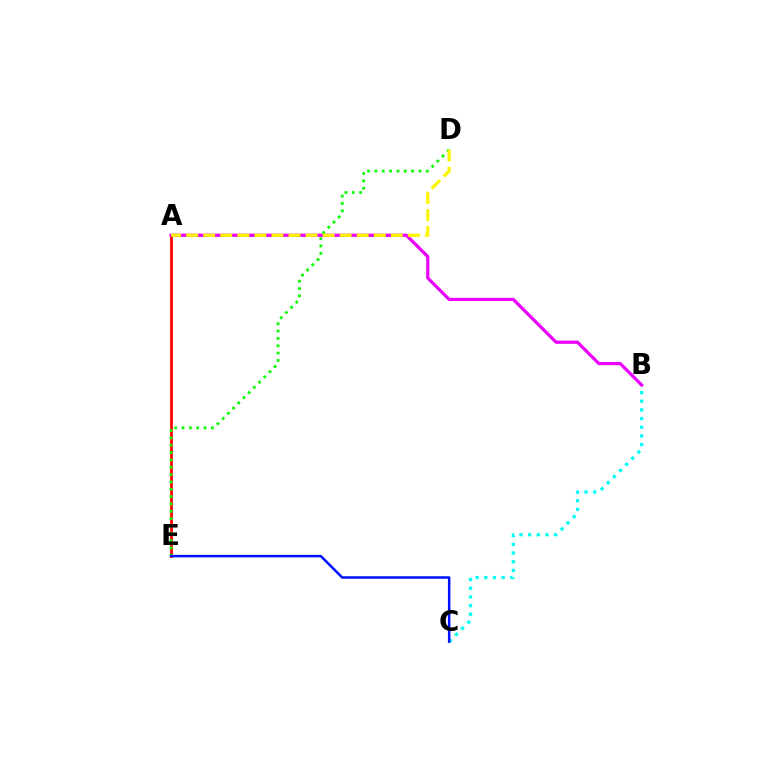{('A', 'E'): [{'color': '#ff0000', 'line_style': 'solid', 'thickness': 1.99}], ('B', 'C'): [{'color': '#00fff6', 'line_style': 'dotted', 'thickness': 2.35}], ('A', 'B'): [{'color': '#ee00ff', 'line_style': 'solid', 'thickness': 2.32}], ('D', 'E'): [{'color': '#08ff00', 'line_style': 'dotted', 'thickness': 1.99}], ('A', 'D'): [{'color': '#fcf500', 'line_style': 'dashed', 'thickness': 2.32}], ('C', 'E'): [{'color': '#0010ff', 'line_style': 'solid', 'thickness': 1.81}]}